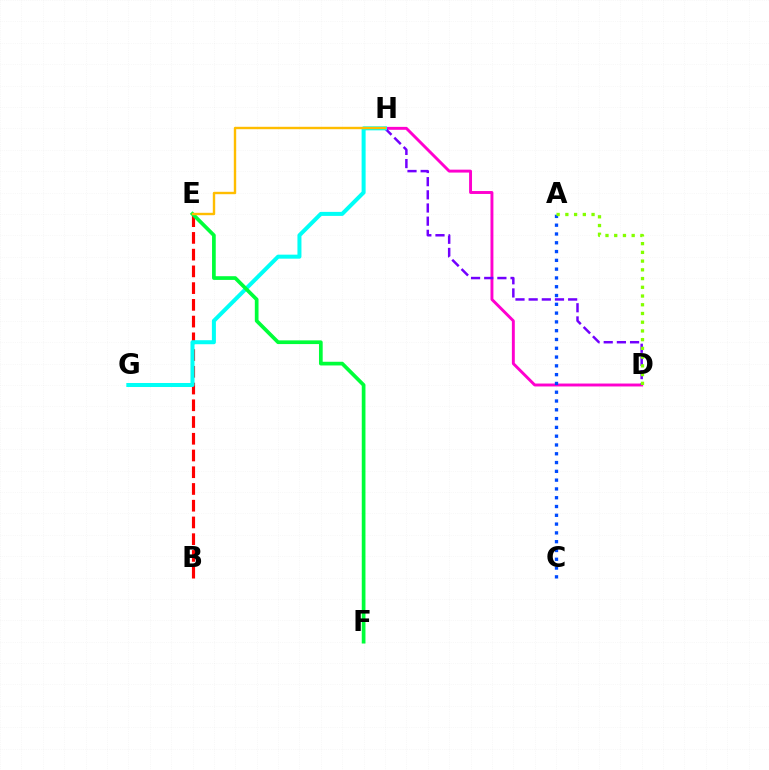{('D', 'H'): [{'color': '#ff00cf', 'line_style': 'solid', 'thickness': 2.1}, {'color': '#7200ff', 'line_style': 'dashed', 'thickness': 1.79}], ('A', 'C'): [{'color': '#004bff', 'line_style': 'dotted', 'thickness': 2.39}], ('B', 'E'): [{'color': '#ff0000', 'line_style': 'dashed', 'thickness': 2.27}], ('A', 'D'): [{'color': '#84ff00', 'line_style': 'dotted', 'thickness': 2.37}], ('G', 'H'): [{'color': '#00fff6', 'line_style': 'solid', 'thickness': 2.89}], ('E', 'F'): [{'color': '#00ff39', 'line_style': 'solid', 'thickness': 2.67}], ('E', 'H'): [{'color': '#ffbd00', 'line_style': 'solid', 'thickness': 1.72}]}